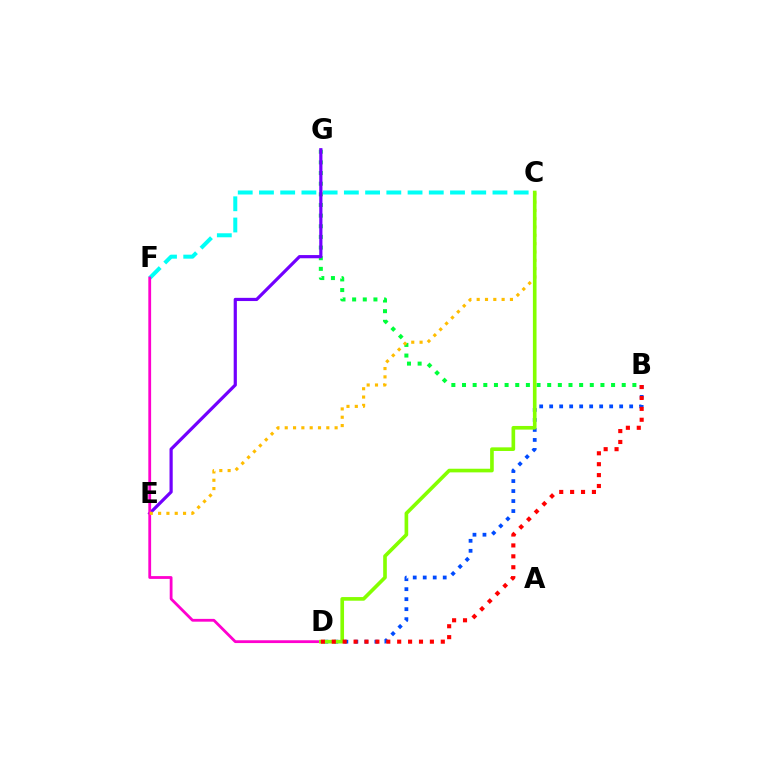{('B', 'G'): [{'color': '#00ff39', 'line_style': 'dotted', 'thickness': 2.89}], ('C', 'F'): [{'color': '#00fff6', 'line_style': 'dashed', 'thickness': 2.88}], ('B', 'D'): [{'color': '#004bff', 'line_style': 'dotted', 'thickness': 2.72}, {'color': '#ff0000', 'line_style': 'dotted', 'thickness': 2.96}], ('E', 'G'): [{'color': '#7200ff', 'line_style': 'solid', 'thickness': 2.3}], ('D', 'F'): [{'color': '#ff00cf', 'line_style': 'solid', 'thickness': 2.02}], ('C', 'E'): [{'color': '#ffbd00', 'line_style': 'dotted', 'thickness': 2.26}], ('C', 'D'): [{'color': '#84ff00', 'line_style': 'solid', 'thickness': 2.62}]}